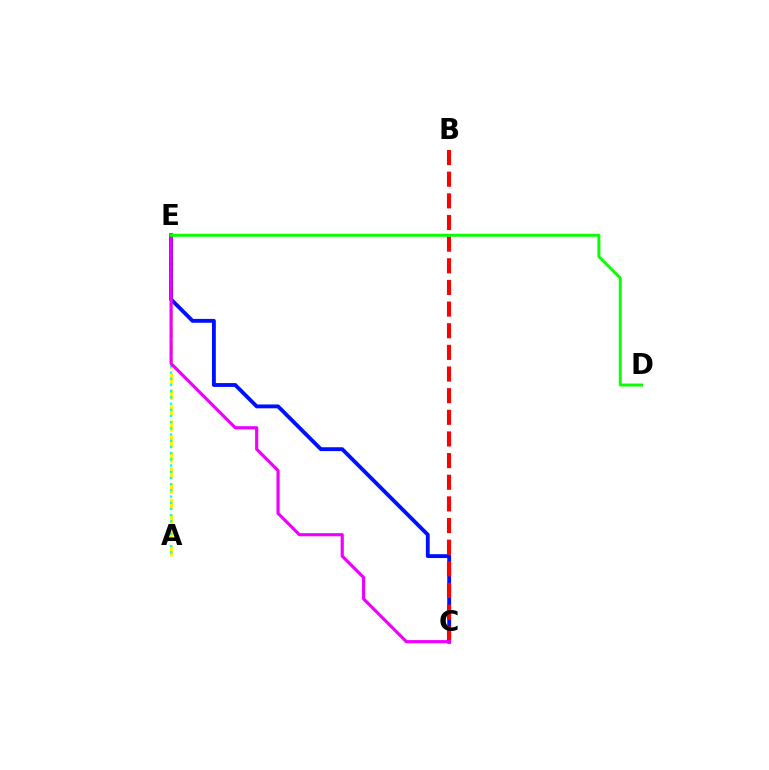{('A', 'E'): [{'color': '#fcf500', 'line_style': 'dashed', 'thickness': 2.13}, {'color': '#00fff6', 'line_style': 'dotted', 'thickness': 1.68}], ('C', 'E'): [{'color': '#0010ff', 'line_style': 'solid', 'thickness': 2.77}, {'color': '#ee00ff', 'line_style': 'solid', 'thickness': 2.27}], ('B', 'C'): [{'color': '#ff0000', 'line_style': 'dashed', 'thickness': 2.94}], ('D', 'E'): [{'color': '#08ff00', 'line_style': 'solid', 'thickness': 2.12}]}